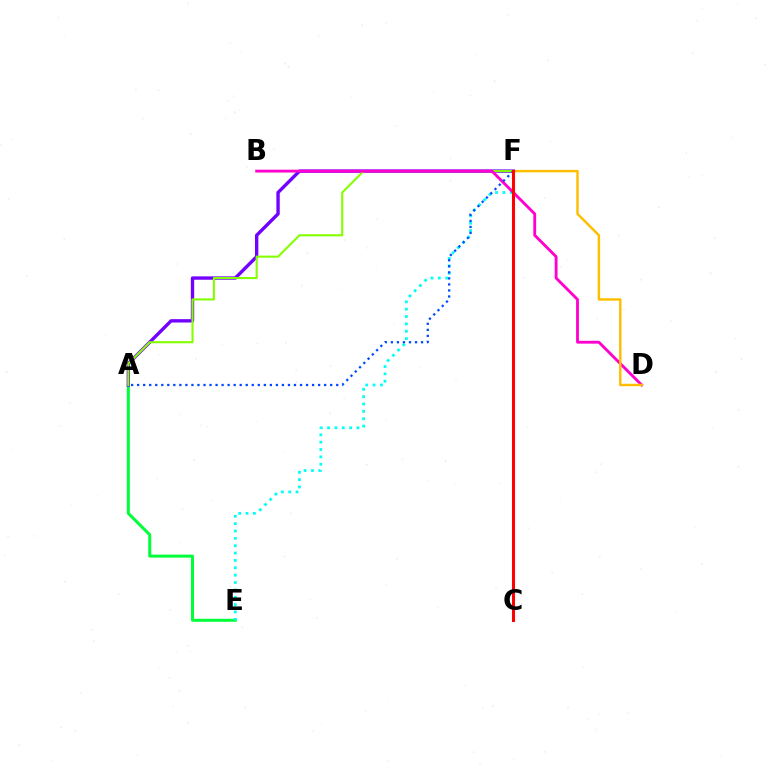{('A', 'E'): [{'color': '#00ff39', 'line_style': 'solid', 'thickness': 2.17}], ('A', 'F'): [{'color': '#7200ff', 'line_style': 'solid', 'thickness': 2.42}, {'color': '#84ff00', 'line_style': 'solid', 'thickness': 1.51}, {'color': '#004bff', 'line_style': 'dotted', 'thickness': 1.64}], ('E', 'F'): [{'color': '#00fff6', 'line_style': 'dotted', 'thickness': 2.0}], ('B', 'D'): [{'color': '#ff00cf', 'line_style': 'solid', 'thickness': 2.04}], ('D', 'F'): [{'color': '#ffbd00', 'line_style': 'solid', 'thickness': 1.75}], ('C', 'F'): [{'color': '#ff0000', 'line_style': 'solid', 'thickness': 2.2}]}